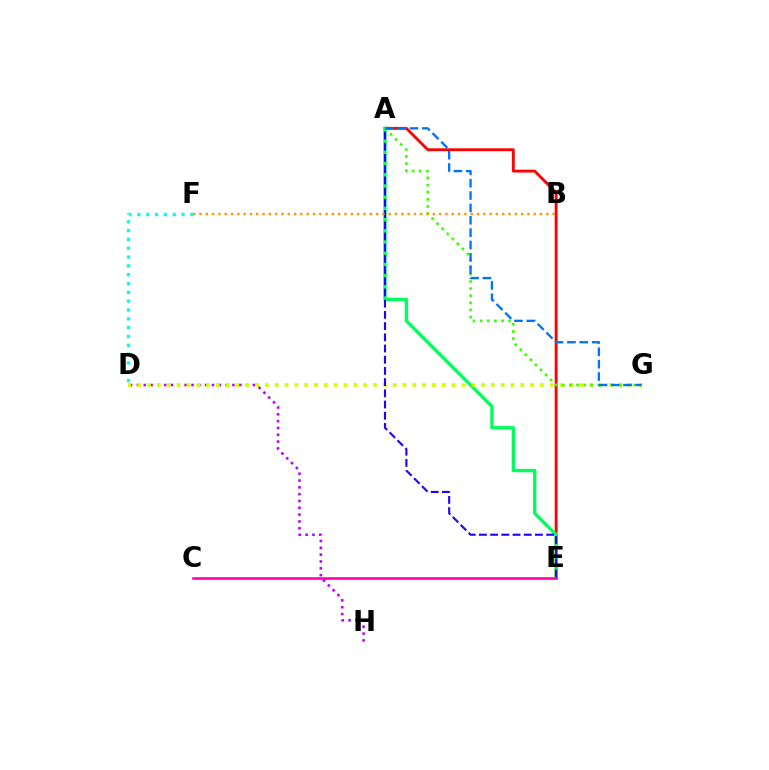{('D', 'H'): [{'color': '#b900ff', 'line_style': 'dotted', 'thickness': 1.85}], ('A', 'E'): [{'color': '#ff0000', 'line_style': 'solid', 'thickness': 2.05}, {'color': '#00ff5c', 'line_style': 'solid', 'thickness': 2.41}, {'color': '#2500ff', 'line_style': 'dashed', 'thickness': 1.52}], ('D', 'G'): [{'color': '#d1ff00', 'line_style': 'dotted', 'thickness': 2.67}], ('D', 'F'): [{'color': '#00fff6', 'line_style': 'dotted', 'thickness': 2.4}], ('A', 'G'): [{'color': '#3dff00', 'line_style': 'dotted', 'thickness': 1.94}, {'color': '#0074ff', 'line_style': 'dashed', 'thickness': 1.68}], ('B', 'F'): [{'color': '#ff9400', 'line_style': 'dotted', 'thickness': 1.71}], ('C', 'E'): [{'color': '#ff00ac', 'line_style': 'solid', 'thickness': 1.86}]}